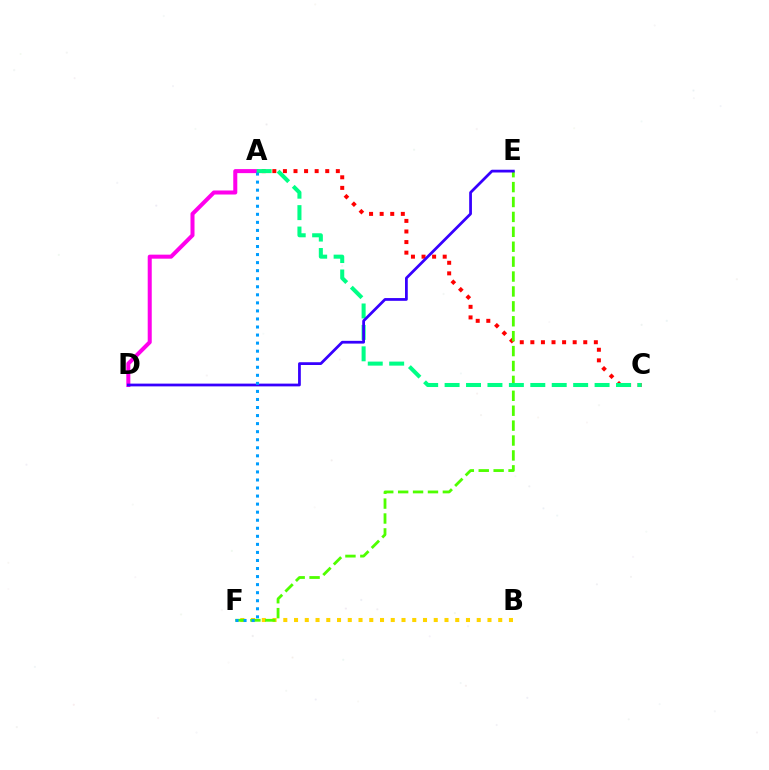{('A', 'C'): [{'color': '#ff0000', 'line_style': 'dotted', 'thickness': 2.88}, {'color': '#00ff86', 'line_style': 'dashed', 'thickness': 2.91}], ('A', 'D'): [{'color': '#ff00ed', 'line_style': 'solid', 'thickness': 2.9}], ('B', 'F'): [{'color': '#ffd500', 'line_style': 'dotted', 'thickness': 2.92}], ('E', 'F'): [{'color': '#4fff00', 'line_style': 'dashed', 'thickness': 2.03}], ('D', 'E'): [{'color': '#3700ff', 'line_style': 'solid', 'thickness': 1.99}], ('A', 'F'): [{'color': '#009eff', 'line_style': 'dotted', 'thickness': 2.19}]}